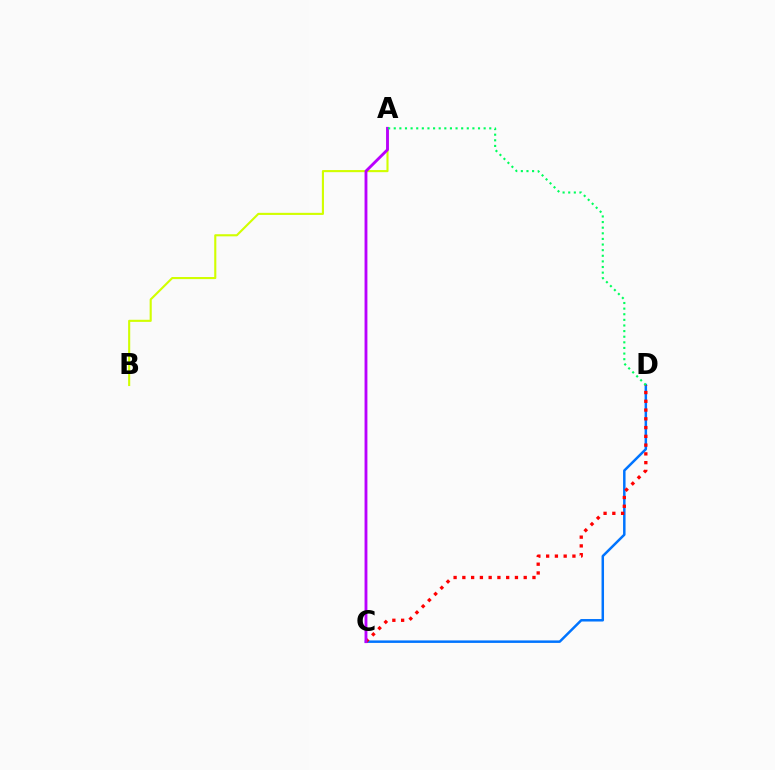{('C', 'D'): [{'color': '#0074ff', 'line_style': 'solid', 'thickness': 1.79}, {'color': '#ff0000', 'line_style': 'dotted', 'thickness': 2.38}], ('A', 'B'): [{'color': '#d1ff00', 'line_style': 'solid', 'thickness': 1.52}], ('A', 'C'): [{'color': '#b900ff', 'line_style': 'solid', 'thickness': 2.06}], ('A', 'D'): [{'color': '#00ff5c', 'line_style': 'dotted', 'thickness': 1.53}]}